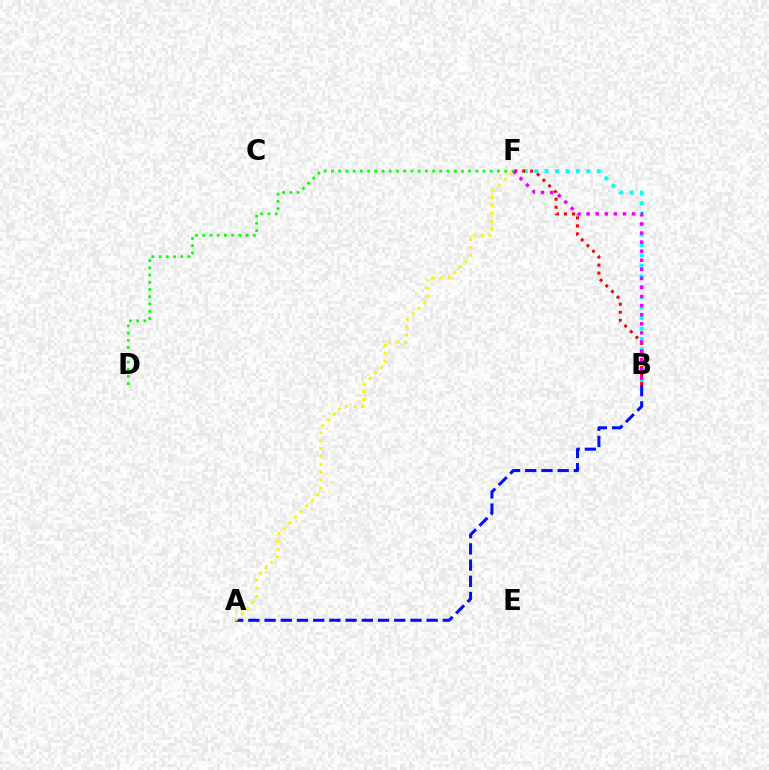{('A', 'B'): [{'color': '#0010ff', 'line_style': 'dashed', 'thickness': 2.2}], ('B', 'F'): [{'color': '#00fff6', 'line_style': 'dotted', 'thickness': 2.83}, {'color': '#ff0000', 'line_style': 'dotted', 'thickness': 2.18}, {'color': '#ee00ff', 'line_style': 'dotted', 'thickness': 2.47}], ('D', 'F'): [{'color': '#08ff00', 'line_style': 'dotted', 'thickness': 1.96}], ('A', 'F'): [{'color': '#fcf500', 'line_style': 'dotted', 'thickness': 2.15}]}